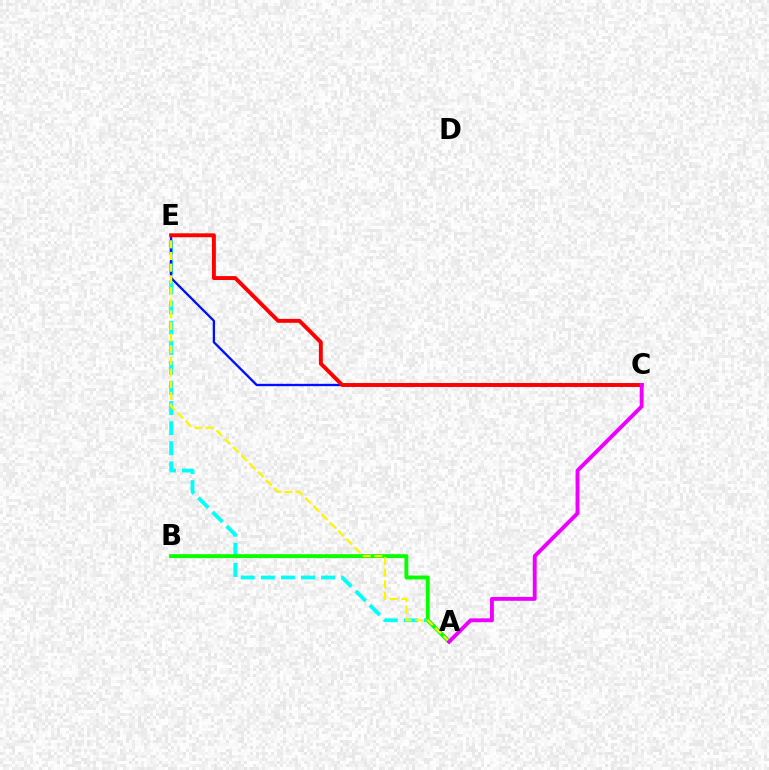{('A', 'E'): [{'color': '#00fff6', 'line_style': 'dashed', 'thickness': 2.73}, {'color': '#fcf500', 'line_style': 'dashed', 'thickness': 1.58}], ('C', 'E'): [{'color': '#0010ff', 'line_style': 'solid', 'thickness': 1.67}, {'color': '#ff0000', 'line_style': 'solid', 'thickness': 2.83}], ('A', 'B'): [{'color': '#08ff00', 'line_style': 'solid', 'thickness': 2.8}], ('A', 'C'): [{'color': '#ee00ff', 'line_style': 'solid', 'thickness': 2.79}]}